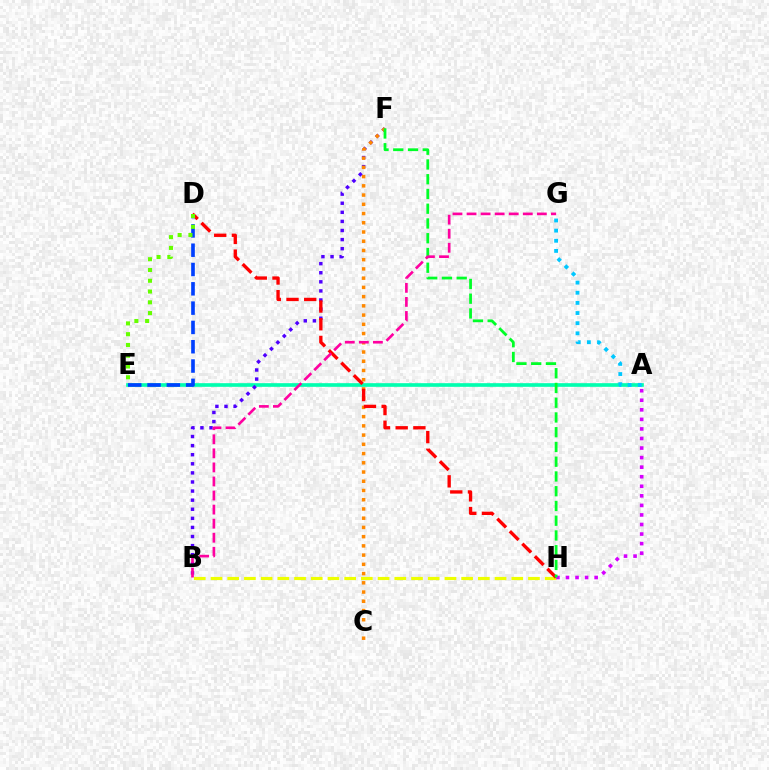{('A', 'E'): [{'color': '#00ffaf', 'line_style': 'solid', 'thickness': 2.63}], ('B', 'F'): [{'color': '#4f00ff', 'line_style': 'dotted', 'thickness': 2.47}], ('B', 'H'): [{'color': '#eeff00', 'line_style': 'dashed', 'thickness': 2.27}], ('C', 'F'): [{'color': '#ff8800', 'line_style': 'dotted', 'thickness': 2.51}], ('D', 'H'): [{'color': '#ff0000', 'line_style': 'dashed', 'thickness': 2.41}], ('A', 'H'): [{'color': '#d600ff', 'line_style': 'dotted', 'thickness': 2.6}], ('F', 'H'): [{'color': '#00ff27', 'line_style': 'dashed', 'thickness': 2.0}], ('B', 'G'): [{'color': '#ff00a0', 'line_style': 'dashed', 'thickness': 1.91}], ('D', 'E'): [{'color': '#003fff', 'line_style': 'dashed', 'thickness': 2.62}, {'color': '#66ff00', 'line_style': 'dotted', 'thickness': 2.93}], ('A', 'G'): [{'color': '#00c7ff', 'line_style': 'dotted', 'thickness': 2.76}]}